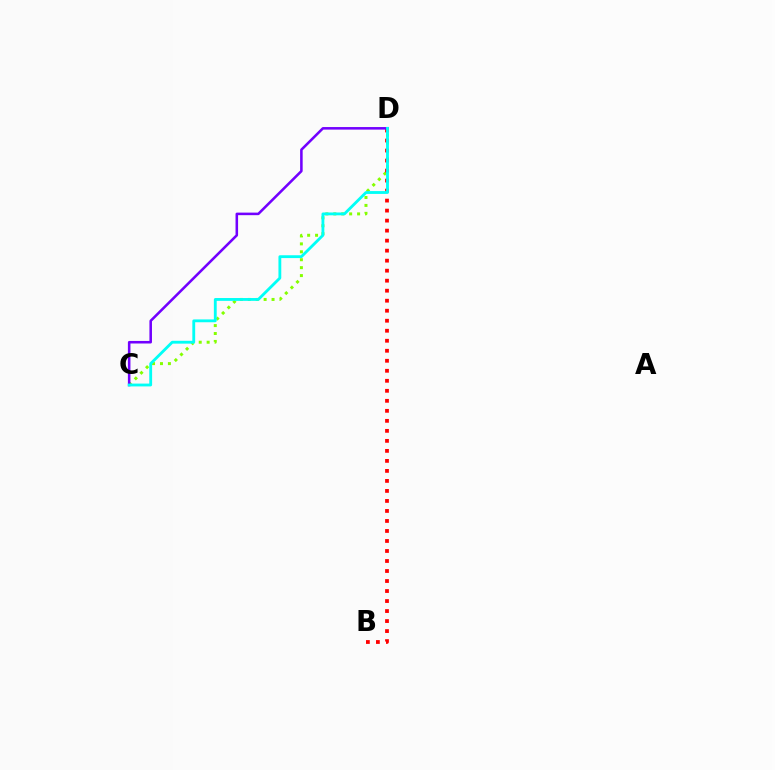{('C', 'D'): [{'color': '#84ff00', 'line_style': 'dotted', 'thickness': 2.15}, {'color': '#7200ff', 'line_style': 'solid', 'thickness': 1.84}, {'color': '#00fff6', 'line_style': 'solid', 'thickness': 2.04}], ('B', 'D'): [{'color': '#ff0000', 'line_style': 'dotted', 'thickness': 2.72}]}